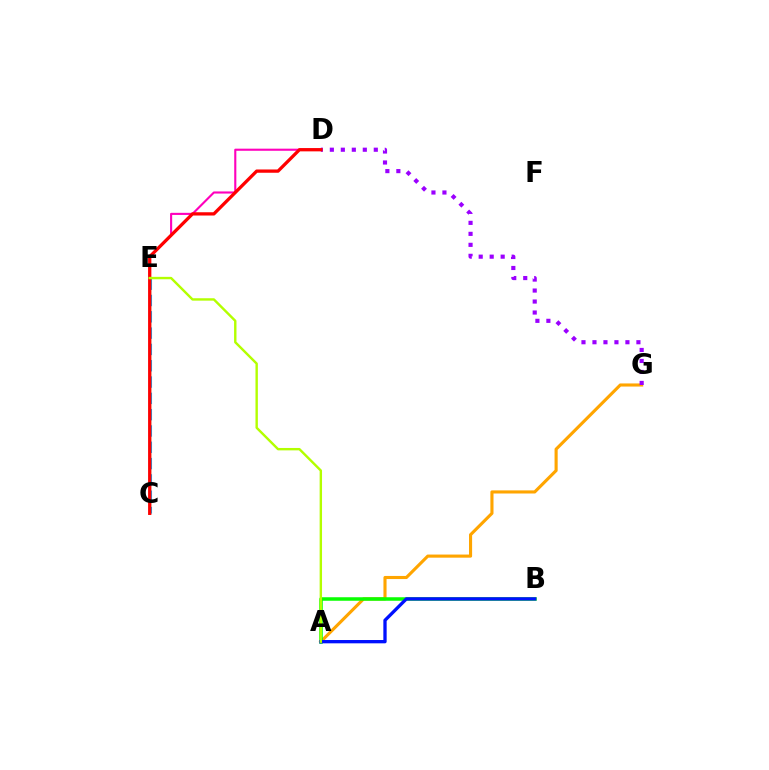{('C', 'E'): [{'color': '#00ff9d', 'line_style': 'solid', 'thickness': 1.66}, {'color': '#00b5ff', 'line_style': 'dashed', 'thickness': 2.22}], ('A', 'G'): [{'color': '#ffa500', 'line_style': 'solid', 'thickness': 2.24}], ('A', 'B'): [{'color': '#08ff00', 'line_style': 'solid', 'thickness': 2.53}, {'color': '#0010ff', 'line_style': 'solid', 'thickness': 2.38}], ('D', 'G'): [{'color': '#9b00ff', 'line_style': 'dotted', 'thickness': 2.99}], ('D', 'E'): [{'color': '#ff00bd', 'line_style': 'solid', 'thickness': 1.52}], ('C', 'D'): [{'color': '#ff0000', 'line_style': 'solid', 'thickness': 2.36}], ('A', 'E'): [{'color': '#b3ff00', 'line_style': 'solid', 'thickness': 1.73}]}